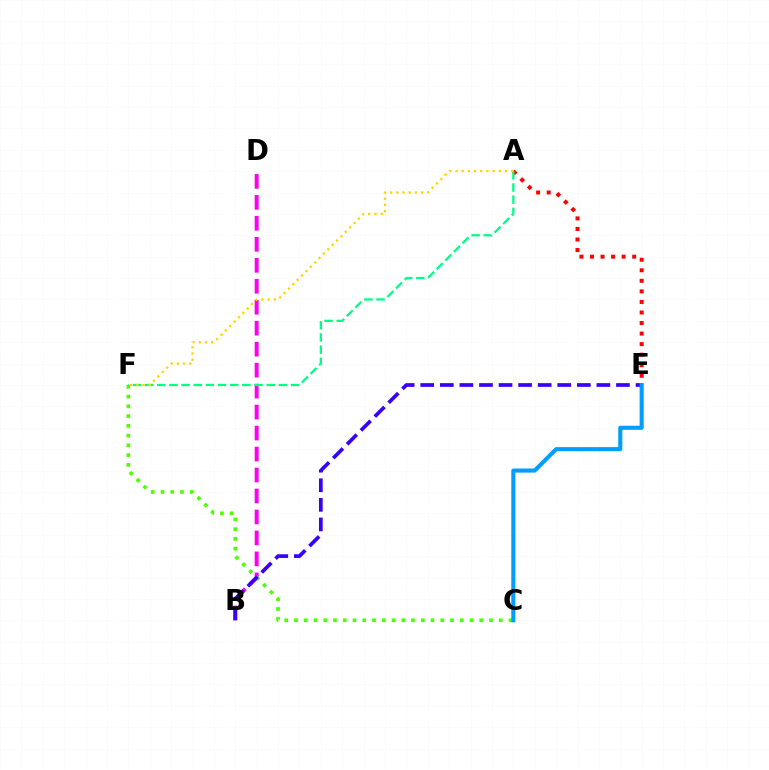{('B', 'D'): [{'color': '#ff00ed', 'line_style': 'dashed', 'thickness': 2.85}], ('A', 'E'): [{'color': '#ff0000', 'line_style': 'dotted', 'thickness': 2.87}], ('C', 'F'): [{'color': '#4fff00', 'line_style': 'dotted', 'thickness': 2.65}], ('B', 'E'): [{'color': '#3700ff', 'line_style': 'dashed', 'thickness': 2.66}], ('A', 'F'): [{'color': '#00ff86', 'line_style': 'dashed', 'thickness': 1.65}, {'color': '#ffd500', 'line_style': 'dotted', 'thickness': 1.68}], ('C', 'E'): [{'color': '#009eff', 'line_style': 'solid', 'thickness': 2.94}]}